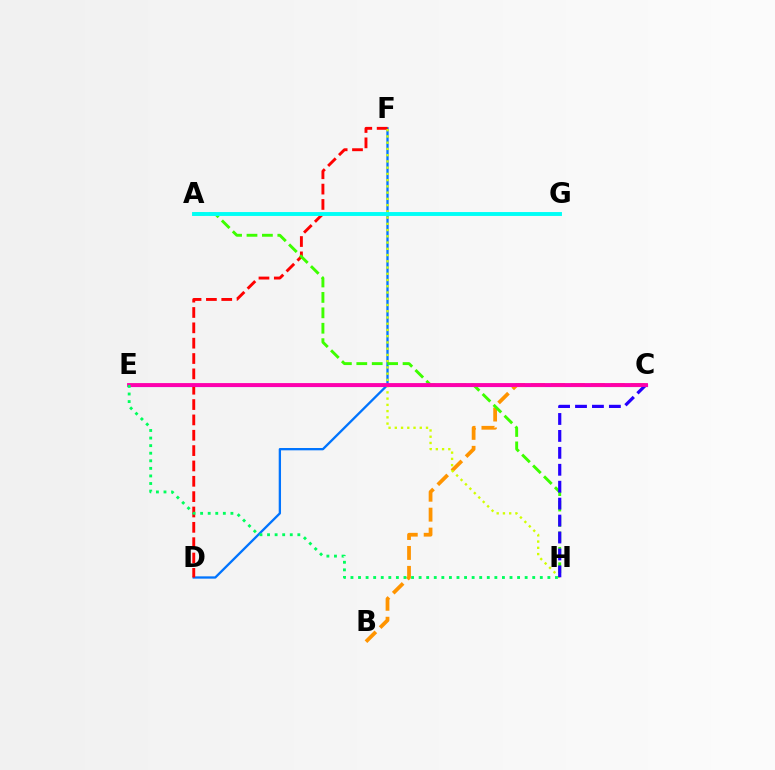{('C', 'E'): [{'color': '#b900ff', 'line_style': 'solid', 'thickness': 2.26}, {'color': '#ff00ac', 'line_style': 'solid', 'thickness': 2.75}], ('D', 'F'): [{'color': '#0074ff', 'line_style': 'solid', 'thickness': 1.66}, {'color': '#ff0000', 'line_style': 'dashed', 'thickness': 2.08}], ('B', 'C'): [{'color': '#ff9400', 'line_style': 'dashed', 'thickness': 2.71}], ('F', 'H'): [{'color': '#d1ff00', 'line_style': 'dotted', 'thickness': 1.7}], ('A', 'H'): [{'color': '#3dff00', 'line_style': 'dashed', 'thickness': 2.09}], ('A', 'G'): [{'color': '#00fff6', 'line_style': 'solid', 'thickness': 2.8}], ('C', 'H'): [{'color': '#2500ff', 'line_style': 'dashed', 'thickness': 2.3}], ('E', 'H'): [{'color': '#00ff5c', 'line_style': 'dotted', 'thickness': 2.06}]}